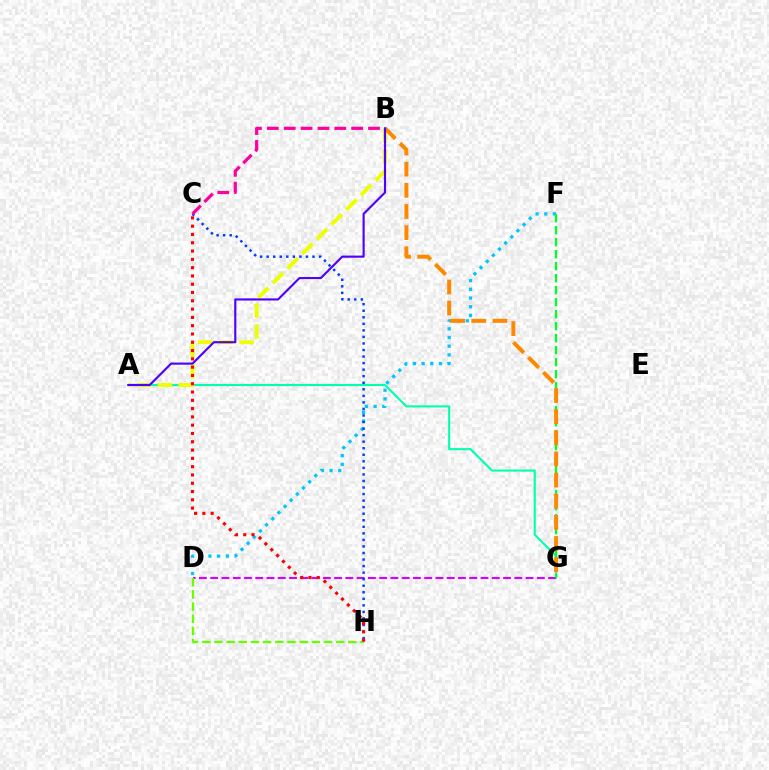{('A', 'G'): [{'color': '#00ffaf', 'line_style': 'solid', 'thickness': 1.51}], ('D', 'G'): [{'color': '#d600ff', 'line_style': 'dashed', 'thickness': 1.53}], ('D', 'F'): [{'color': '#00c7ff', 'line_style': 'dotted', 'thickness': 2.36}], ('F', 'G'): [{'color': '#00ff27', 'line_style': 'dashed', 'thickness': 1.63}], ('A', 'B'): [{'color': '#eeff00', 'line_style': 'dashed', 'thickness': 2.82}, {'color': '#4f00ff', 'line_style': 'solid', 'thickness': 1.54}], ('C', 'H'): [{'color': '#003fff', 'line_style': 'dotted', 'thickness': 1.78}, {'color': '#ff0000', 'line_style': 'dotted', 'thickness': 2.25}], ('B', 'G'): [{'color': '#ff8800', 'line_style': 'dashed', 'thickness': 2.87}], ('D', 'H'): [{'color': '#66ff00', 'line_style': 'dashed', 'thickness': 1.65}], ('B', 'C'): [{'color': '#ff00a0', 'line_style': 'dashed', 'thickness': 2.29}]}